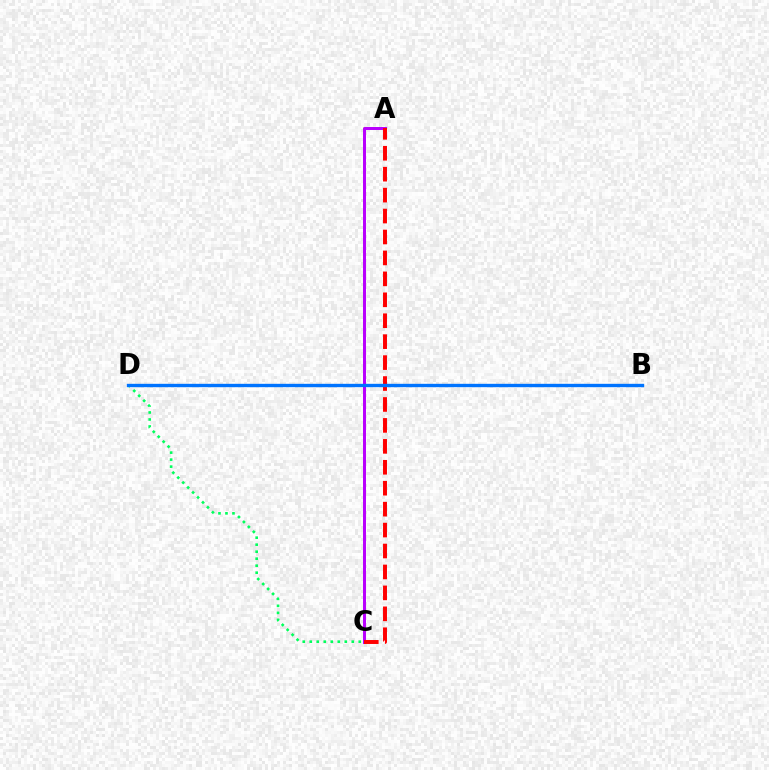{('A', 'C'): [{'color': '#d1ff00', 'line_style': 'solid', 'thickness': 2.0}, {'color': '#b900ff', 'line_style': 'solid', 'thickness': 2.14}, {'color': '#ff0000', 'line_style': 'dashed', 'thickness': 2.84}], ('C', 'D'): [{'color': '#00ff5c', 'line_style': 'dotted', 'thickness': 1.9}], ('B', 'D'): [{'color': '#0074ff', 'line_style': 'solid', 'thickness': 2.43}]}